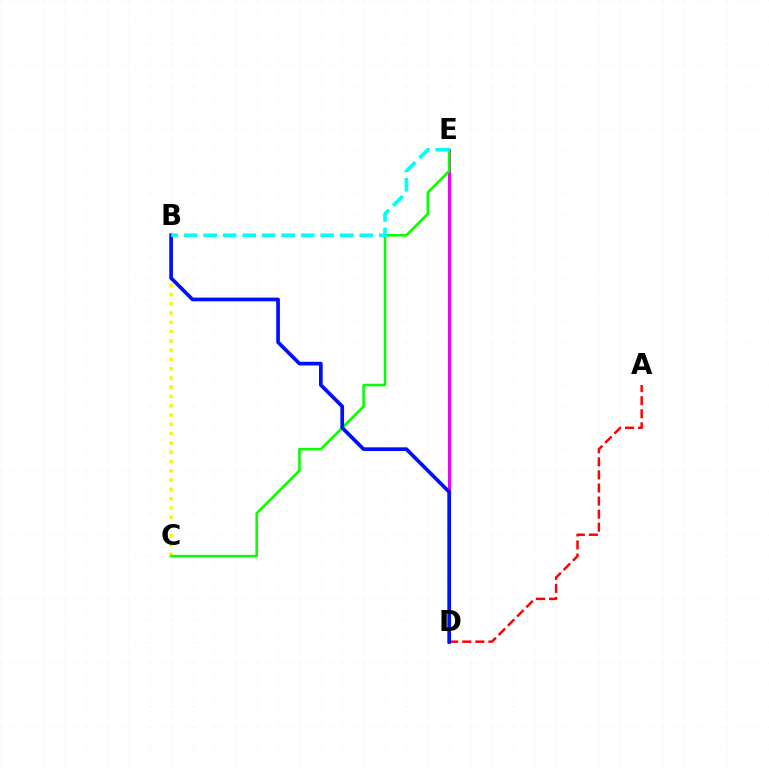{('D', 'E'): [{'color': '#ee00ff', 'line_style': 'solid', 'thickness': 2.22}], ('B', 'C'): [{'color': '#fcf500', 'line_style': 'dotted', 'thickness': 2.52}], ('C', 'E'): [{'color': '#08ff00', 'line_style': 'solid', 'thickness': 1.84}], ('A', 'D'): [{'color': '#ff0000', 'line_style': 'dashed', 'thickness': 1.77}], ('B', 'D'): [{'color': '#0010ff', 'line_style': 'solid', 'thickness': 2.66}], ('B', 'E'): [{'color': '#00fff6', 'line_style': 'dashed', 'thickness': 2.65}]}